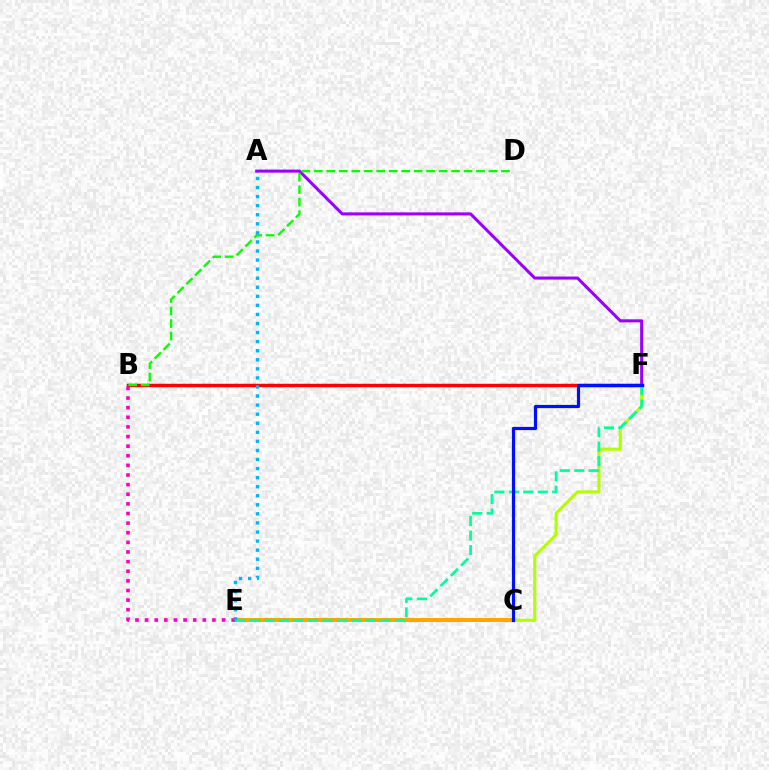{('C', 'F'): [{'color': '#b3ff00', 'line_style': 'solid', 'thickness': 2.25}, {'color': '#0010ff', 'line_style': 'solid', 'thickness': 2.31}], ('C', 'E'): [{'color': '#ffa500', 'line_style': 'solid', 'thickness': 2.87}], ('B', 'F'): [{'color': '#ff0000', 'line_style': 'solid', 'thickness': 2.5}], ('A', 'F'): [{'color': '#9b00ff', 'line_style': 'solid', 'thickness': 2.19}], ('E', 'F'): [{'color': '#00ff9d', 'line_style': 'dashed', 'thickness': 1.97}], ('B', 'E'): [{'color': '#ff00bd', 'line_style': 'dotted', 'thickness': 2.61}], ('B', 'D'): [{'color': '#08ff00', 'line_style': 'dashed', 'thickness': 1.69}], ('A', 'E'): [{'color': '#00b5ff', 'line_style': 'dotted', 'thickness': 2.46}]}